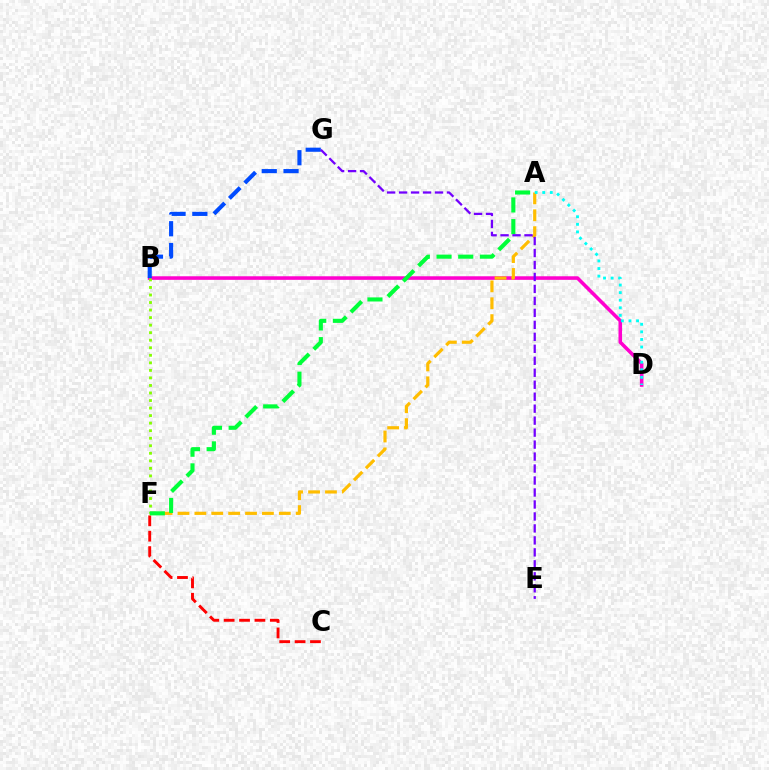{('C', 'F'): [{'color': '#ff0000', 'line_style': 'dashed', 'thickness': 2.09}], ('B', 'D'): [{'color': '#ff00cf', 'line_style': 'solid', 'thickness': 2.57}], ('A', 'F'): [{'color': '#ffbd00', 'line_style': 'dashed', 'thickness': 2.29}, {'color': '#00ff39', 'line_style': 'dashed', 'thickness': 2.95}], ('B', 'F'): [{'color': '#84ff00', 'line_style': 'dotted', 'thickness': 2.05}], ('A', 'D'): [{'color': '#00fff6', 'line_style': 'dotted', 'thickness': 2.06}], ('B', 'G'): [{'color': '#004bff', 'line_style': 'dashed', 'thickness': 2.96}], ('E', 'G'): [{'color': '#7200ff', 'line_style': 'dashed', 'thickness': 1.63}]}